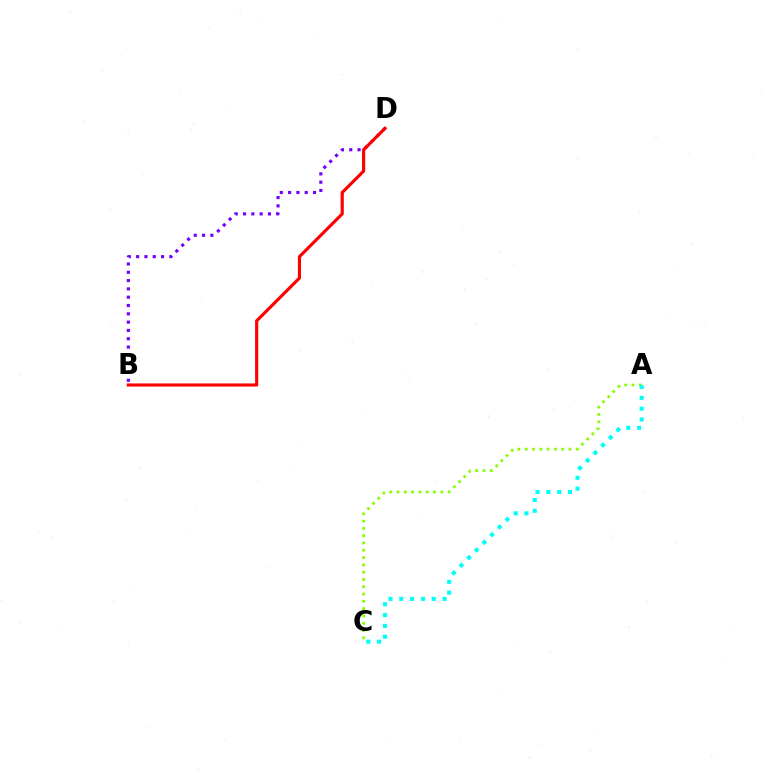{('A', 'C'): [{'color': '#84ff00', 'line_style': 'dotted', 'thickness': 1.98}, {'color': '#00fff6', 'line_style': 'dotted', 'thickness': 2.94}], ('B', 'D'): [{'color': '#7200ff', 'line_style': 'dotted', 'thickness': 2.26}, {'color': '#ff0000', 'line_style': 'solid', 'thickness': 2.26}]}